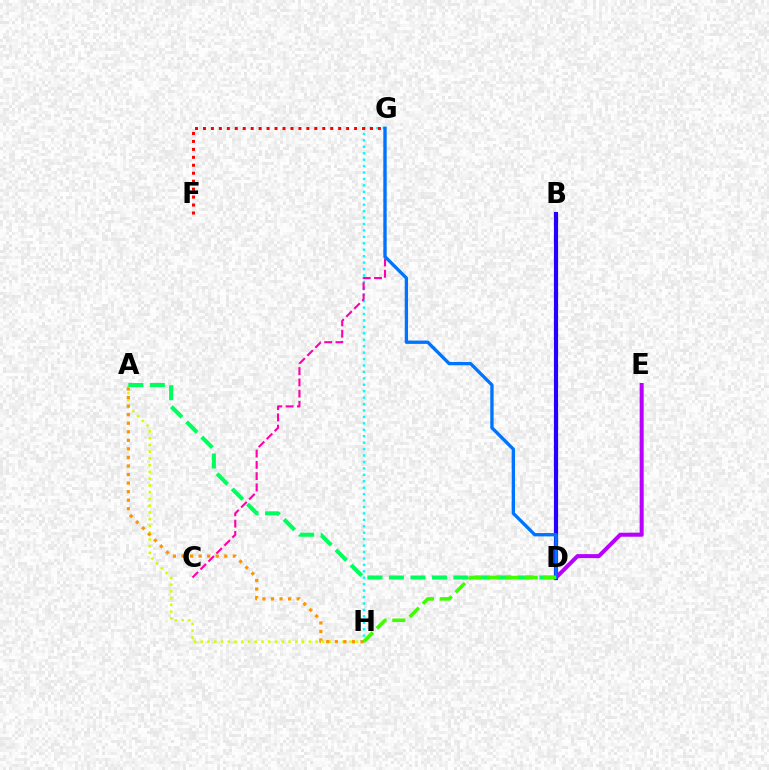{('A', 'H'): [{'color': '#d1ff00', 'line_style': 'dotted', 'thickness': 1.83}, {'color': '#ff9400', 'line_style': 'dotted', 'thickness': 2.32}], ('D', 'E'): [{'color': '#b900ff', 'line_style': 'solid', 'thickness': 2.89}], ('B', 'D'): [{'color': '#2500ff', 'line_style': 'solid', 'thickness': 2.99}], ('G', 'H'): [{'color': '#00fff6', 'line_style': 'dotted', 'thickness': 1.75}], ('F', 'G'): [{'color': '#ff0000', 'line_style': 'dotted', 'thickness': 2.16}], ('C', 'G'): [{'color': '#ff00ac', 'line_style': 'dashed', 'thickness': 1.53}], ('A', 'D'): [{'color': '#00ff5c', 'line_style': 'dashed', 'thickness': 2.92}], ('D', 'G'): [{'color': '#0074ff', 'line_style': 'solid', 'thickness': 2.4}], ('D', 'H'): [{'color': '#3dff00', 'line_style': 'dashed', 'thickness': 2.55}]}